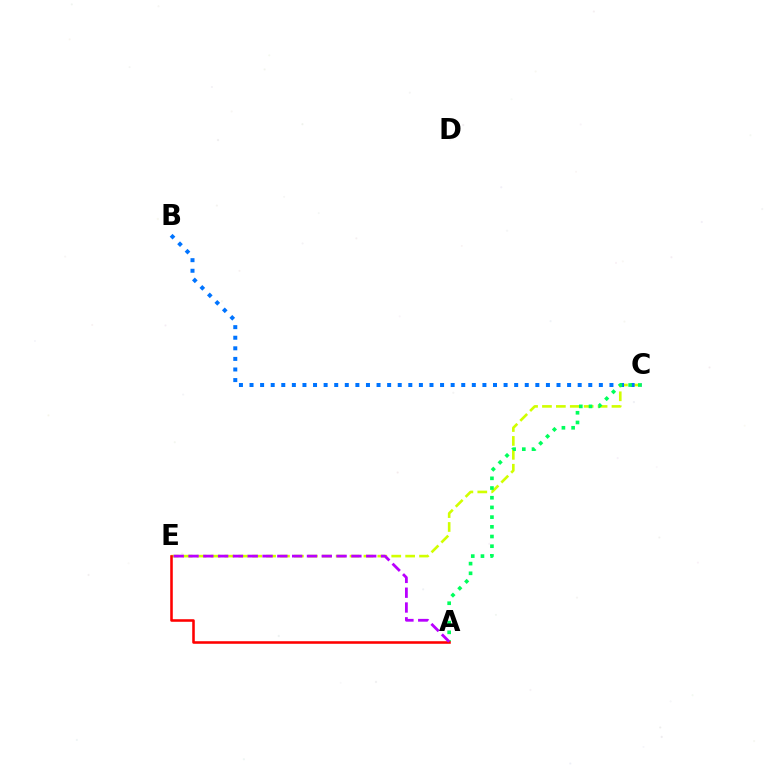{('C', 'E'): [{'color': '#d1ff00', 'line_style': 'dashed', 'thickness': 1.89}], ('B', 'C'): [{'color': '#0074ff', 'line_style': 'dotted', 'thickness': 2.88}], ('A', 'C'): [{'color': '#00ff5c', 'line_style': 'dotted', 'thickness': 2.63}], ('A', 'E'): [{'color': '#ff0000', 'line_style': 'solid', 'thickness': 1.85}, {'color': '#b900ff', 'line_style': 'dashed', 'thickness': 2.01}]}